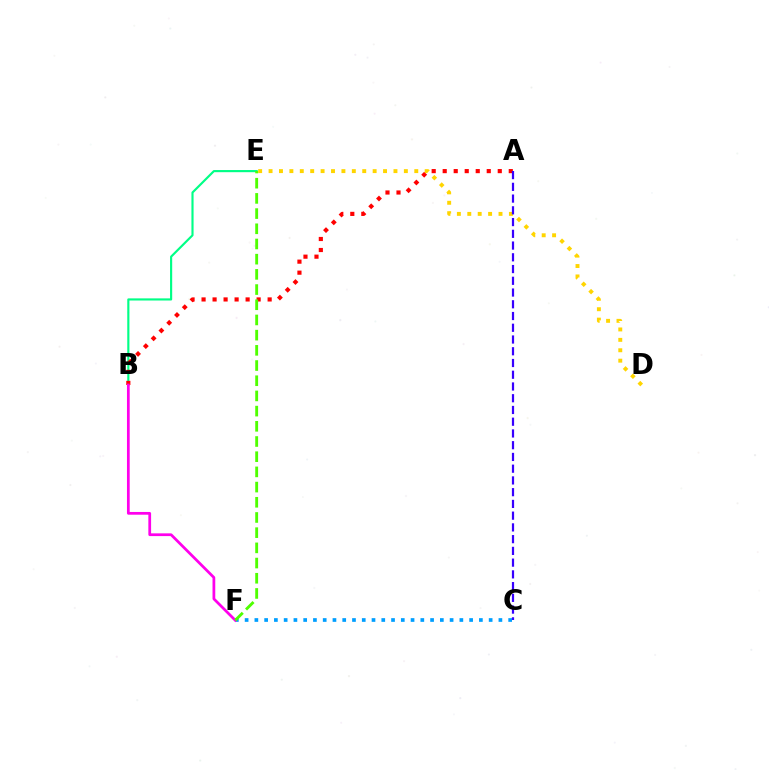{('B', 'E'): [{'color': '#00ff86', 'line_style': 'solid', 'thickness': 1.55}], ('A', 'B'): [{'color': '#ff0000', 'line_style': 'dotted', 'thickness': 2.99}], ('C', 'F'): [{'color': '#009eff', 'line_style': 'dotted', 'thickness': 2.65}], ('B', 'F'): [{'color': '#ff00ed', 'line_style': 'solid', 'thickness': 1.98}], ('D', 'E'): [{'color': '#ffd500', 'line_style': 'dotted', 'thickness': 2.83}], ('E', 'F'): [{'color': '#4fff00', 'line_style': 'dashed', 'thickness': 2.06}], ('A', 'C'): [{'color': '#3700ff', 'line_style': 'dashed', 'thickness': 1.6}]}